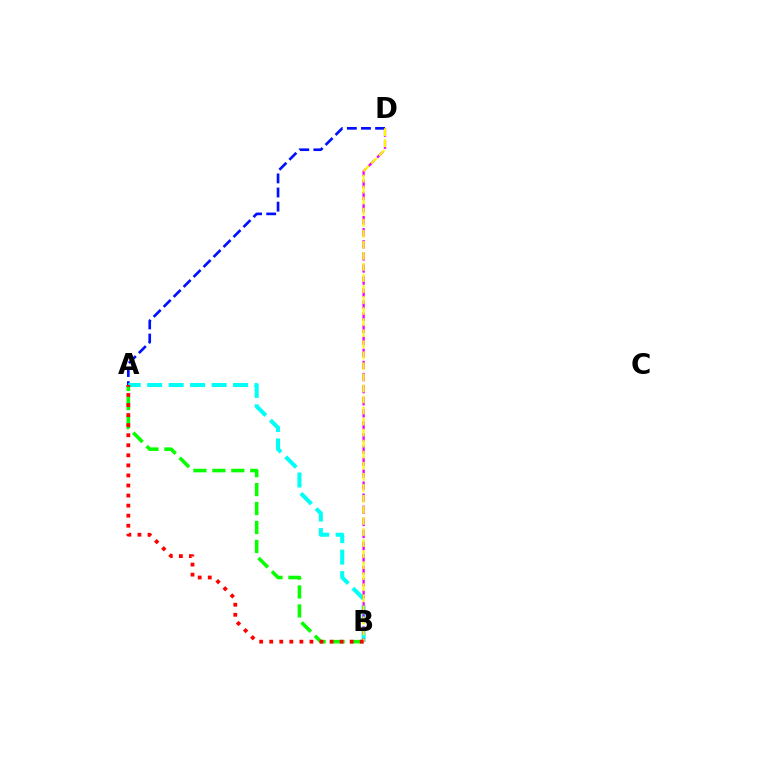{('A', 'D'): [{'color': '#0010ff', 'line_style': 'dashed', 'thickness': 1.92}], ('A', 'B'): [{'color': '#00fff6', 'line_style': 'dashed', 'thickness': 2.92}, {'color': '#08ff00', 'line_style': 'dashed', 'thickness': 2.57}, {'color': '#ff0000', 'line_style': 'dotted', 'thickness': 2.73}], ('B', 'D'): [{'color': '#ee00ff', 'line_style': 'dashed', 'thickness': 1.64}, {'color': '#fcf500', 'line_style': 'dashed', 'thickness': 1.5}]}